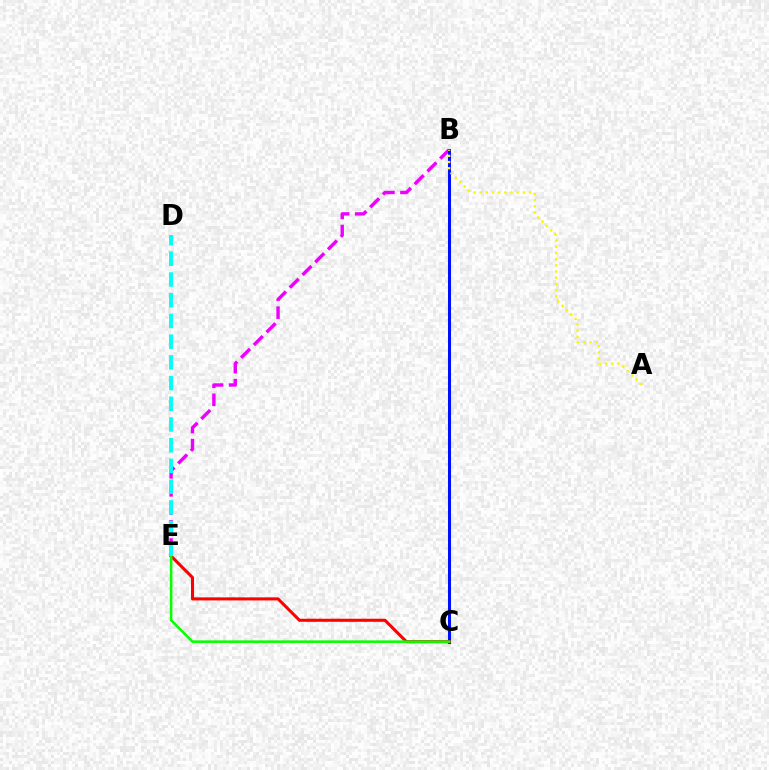{('B', 'E'): [{'color': '#ee00ff', 'line_style': 'dashed', 'thickness': 2.45}], ('B', 'C'): [{'color': '#0010ff', 'line_style': 'solid', 'thickness': 2.19}], ('C', 'E'): [{'color': '#ff0000', 'line_style': 'solid', 'thickness': 2.2}, {'color': '#08ff00', 'line_style': 'solid', 'thickness': 1.85}], ('A', 'B'): [{'color': '#fcf500', 'line_style': 'dotted', 'thickness': 1.68}], ('D', 'E'): [{'color': '#00fff6', 'line_style': 'dashed', 'thickness': 2.81}]}